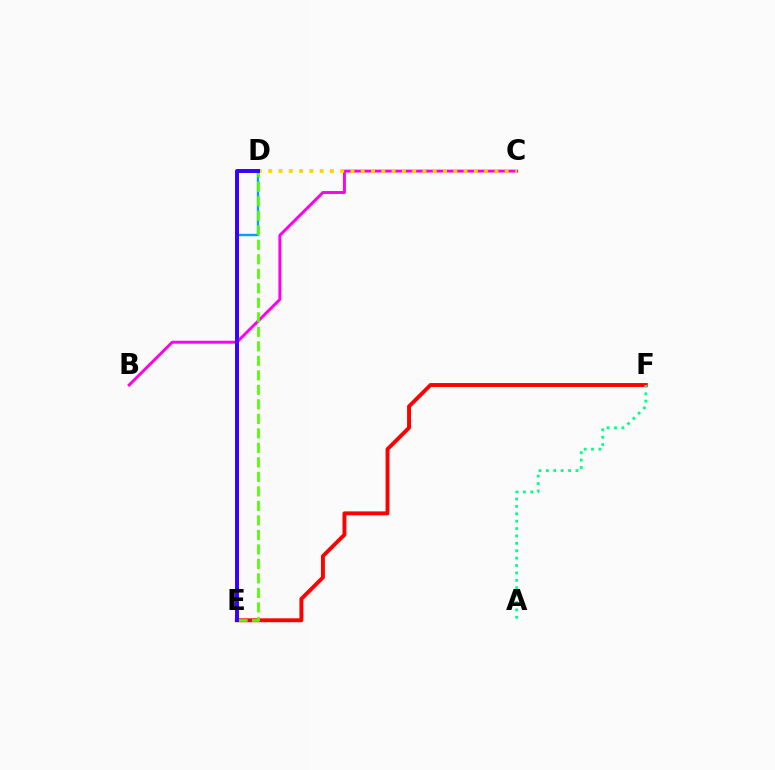{('B', 'C'): [{'color': '#ff00ed', 'line_style': 'solid', 'thickness': 2.11}], ('D', 'E'): [{'color': '#009eff', 'line_style': 'solid', 'thickness': 1.71}, {'color': '#4fff00', 'line_style': 'dashed', 'thickness': 1.97}, {'color': '#3700ff', 'line_style': 'solid', 'thickness': 2.84}], ('C', 'D'): [{'color': '#ffd500', 'line_style': 'dotted', 'thickness': 2.79}], ('E', 'F'): [{'color': '#ff0000', 'line_style': 'solid', 'thickness': 2.81}], ('A', 'F'): [{'color': '#00ff86', 'line_style': 'dotted', 'thickness': 2.01}]}